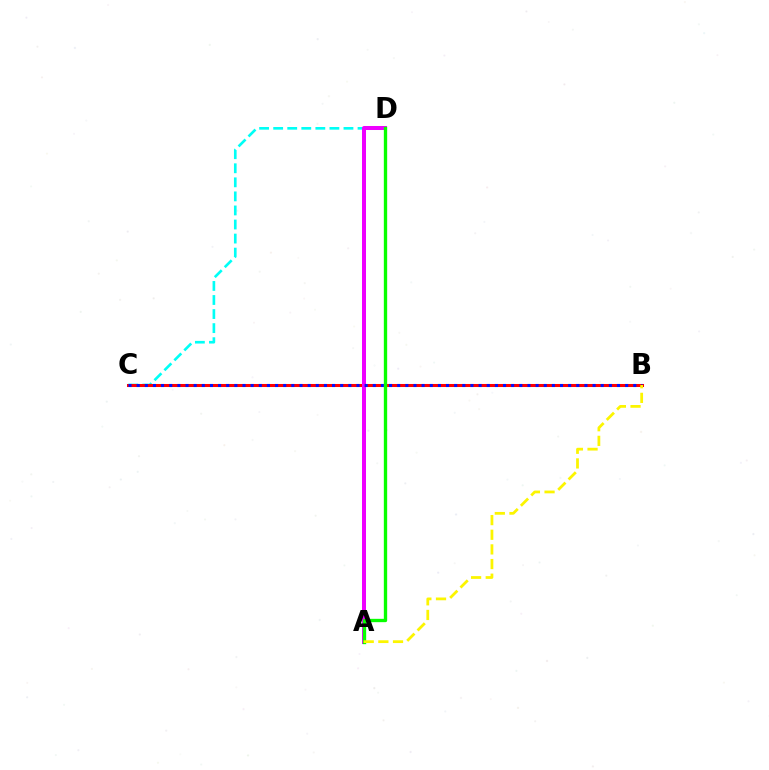{('C', 'D'): [{'color': '#00fff6', 'line_style': 'dashed', 'thickness': 1.91}], ('B', 'C'): [{'color': '#ff0000', 'line_style': 'solid', 'thickness': 2.19}, {'color': '#0010ff', 'line_style': 'dotted', 'thickness': 2.21}], ('A', 'D'): [{'color': '#ee00ff', 'line_style': 'solid', 'thickness': 2.88}, {'color': '#08ff00', 'line_style': 'solid', 'thickness': 2.4}], ('A', 'B'): [{'color': '#fcf500', 'line_style': 'dashed', 'thickness': 1.99}]}